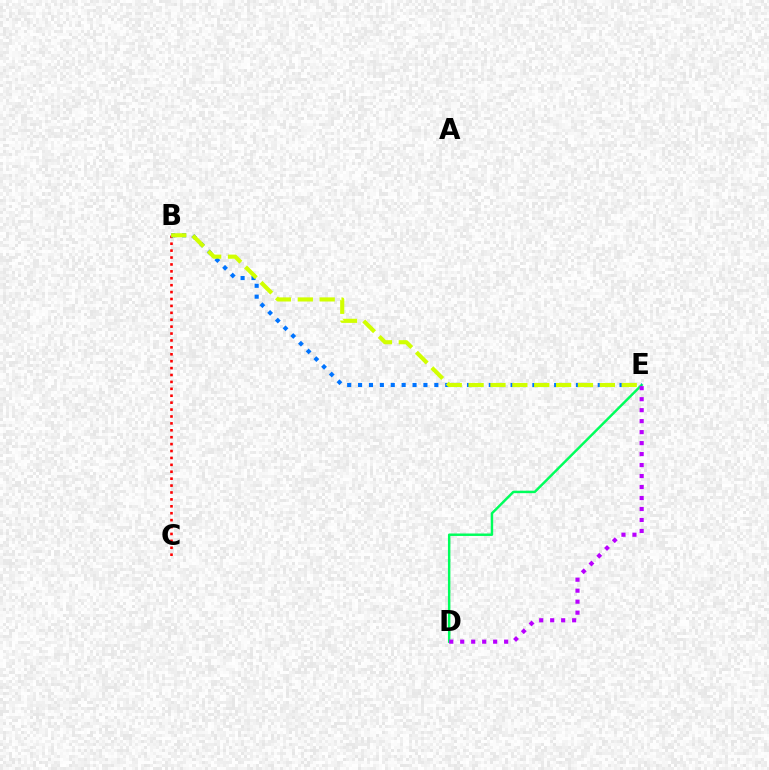{('B', 'C'): [{'color': '#ff0000', 'line_style': 'dotted', 'thickness': 1.88}], ('D', 'E'): [{'color': '#00ff5c', 'line_style': 'solid', 'thickness': 1.77}, {'color': '#b900ff', 'line_style': 'dotted', 'thickness': 2.98}], ('B', 'E'): [{'color': '#0074ff', 'line_style': 'dotted', 'thickness': 2.96}, {'color': '#d1ff00', 'line_style': 'dashed', 'thickness': 2.97}]}